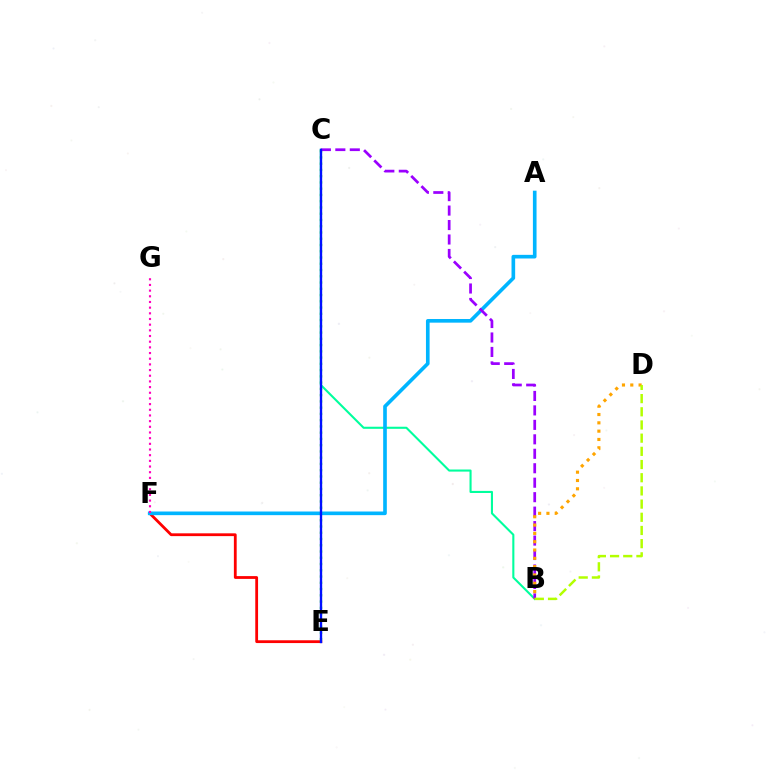{('E', 'F'): [{'color': '#ff0000', 'line_style': 'solid', 'thickness': 2.01}], ('C', 'E'): [{'color': '#08ff00', 'line_style': 'dotted', 'thickness': 1.7}, {'color': '#0010ff', 'line_style': 'solid', 'thickness': 1.7}], ('B', 'C'): [{'color': '#00ff9d', 'line_style': 'solid', 'thickness': 1.51}, {'color': '#9b00ff', 'line_style': 'dashed', 'thickness': 1.96}], ('A', 'F'): [{'color': '#00b5ff', 'line_style': 'solid', 'thickness': 2.62}], ('B', 'D'): [{'color': '#ffa500', 'line_style': 'dotted', 'thickness': 2.26}, {'color': '#b3ff00', 'line_style': 'dashed', 'thickness': 1.79}], ('F', 'G'): [{'color': '#ff00bd', 'line_style': 'dotted', 'thickness': 1.54}]}